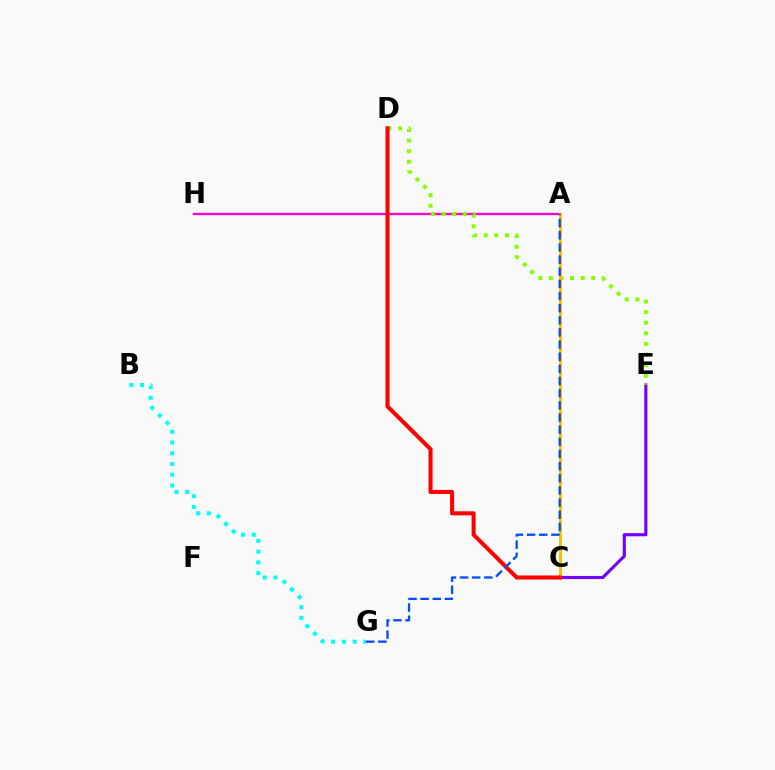{('B', 'G'): [{'color': '#00fff6', 'line_style': 'dotted', 'thickness': 2.92}], ('A', 'H'): [{'color': '#ff00cf', 'line_style': 'solid', 'thickness': 1.68}], ('C', 'E'): [{'color': '#7200ff', 'line_style': 'solid', 'thickness': 2.24}], ('A', 'C'): [{'color': '#00ff39', 'line_style': 'solid', 'thickness': 1.87}, {'color': '#ffbd00', 'line_style': 'solid', 'thickness': 2.13}], ('D', 'E'): [{'color': '#84ff00', 'line_style': 'dotted', 'thickness': 2.88}], ('C', 'D'): [{'color': '#ff0000', 'line_style': 'solid', 'thickness': 2.92}], ('A', 'G'): [{'color': '#004bff', 'line_style': 'dashed', 'thickness': 1.65}]}